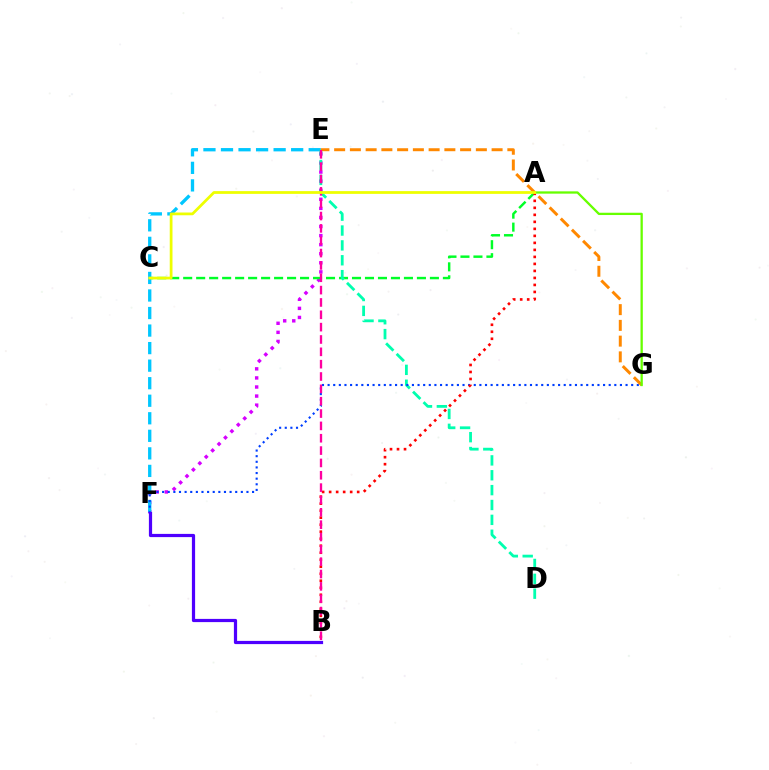{('E', 'F'): [{'color': '#d600ff', 'line_style': 'dotted', 'thickness': 2.46}, {'color': '#00c7ff', 'line_style': 'dashed', 'thickness': 2.38}], ('A', 'C'): [{'color': '#00ff27', 'line_style': 'dashed', 'thickness': 1.76}, {'color': '#eeff00', 'line_style': 'solid', 'thickness': 1.98}], ('D', 'E'): [{'color': '#00ffaf', 'line_style': 'dashed', 'thickness': 2.02}], ('F', 'G'): [{'color': '#003fff', 'line_style': 'dotted', 'thickness': 1.53}], ('B', 'F'): [{'color': '#4f00ff', 'line_style': 'solid', 'thickness': 2.31}], ('A', 'B'): [{'color': '#ff0000', 'line_style': 'dotted', 'thickness': 1.9}], ('E', 'G'): [{'color': '#ff8800', 'line_style': 'dashed', 'thickness': 2.14}], ('B', 'E'): [{'color': '#ff00a0', 'line_style': 'dashed', 'thickness': 1.68}], ('A', 'G'): [{'color': '#66ff00', 'line_style': 'solid', 'thickness': 1.65}]}